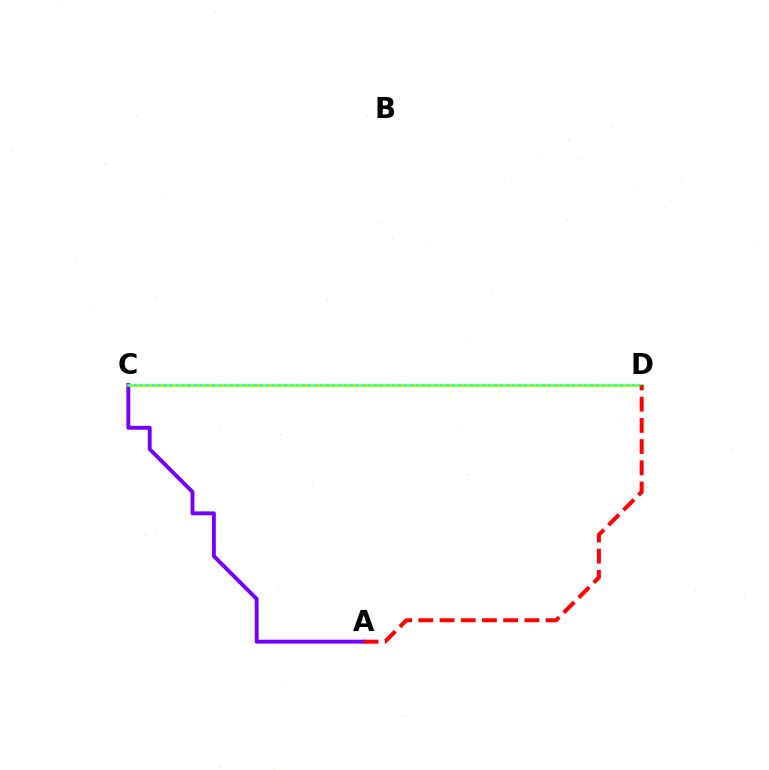{('A', 'C'): [{'color': '#7200ff', 'line_style': 'solid', 'thickness': 2.8}], ('C', 'D'): [{'color': '#84ff00', 'line_style': 'solid', 'thickness': 1.87}, {'color': '#00fff6', 'line_style': 'dotted', 'thickness': 1.63}], ('A', 'D'): [{'color': '#ff0000', 'line_style': 'dashed', 'thickness': 2.88}]}